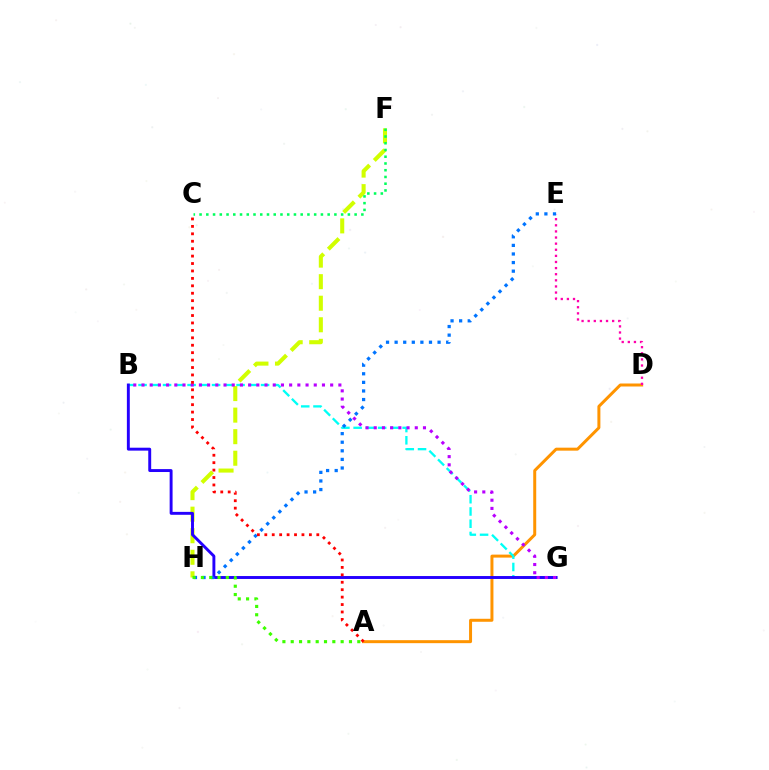{('A', 'D'): [{'color': '#ff9400', 'line_style': 'solid', 'thickness': 2.15}], ('F', 'H'): [{'color': '#d1ff00', 'line_style': 'dashed', 'thickness': 2.93}], ('B', 'G'): [{'color': '#00fff6', 'line_style': 'dashed', 'thickness': 1.66}, {'color': '#2500ff', 'line_style': 'solid', 'thickness': 2.1}, {'color': '#b900ff', 'line_style': 'dotted', 'thickness': 2.23}], ('D', 'E'): [{'color': '#ff00ac', 'line_style': 'dotted', 'thickness': 1.66}], ('E', 'H'): [{'color': '#0074ff', 'line_style': 'dotted', 'thickness': 2.33}], ('A', 'H'): [{'color': '#3dff00', 'line_style': 'dotted', 'thickness': 2.26}], ('C', 'F'): [{'color': '#00ff5c', 'line_style': 'dotted', 'thickness': 1.83}], ('A', 'C'): [{'color': '#ff0000', 'line_style': 'dotted', 'thickness': 2.02}]}